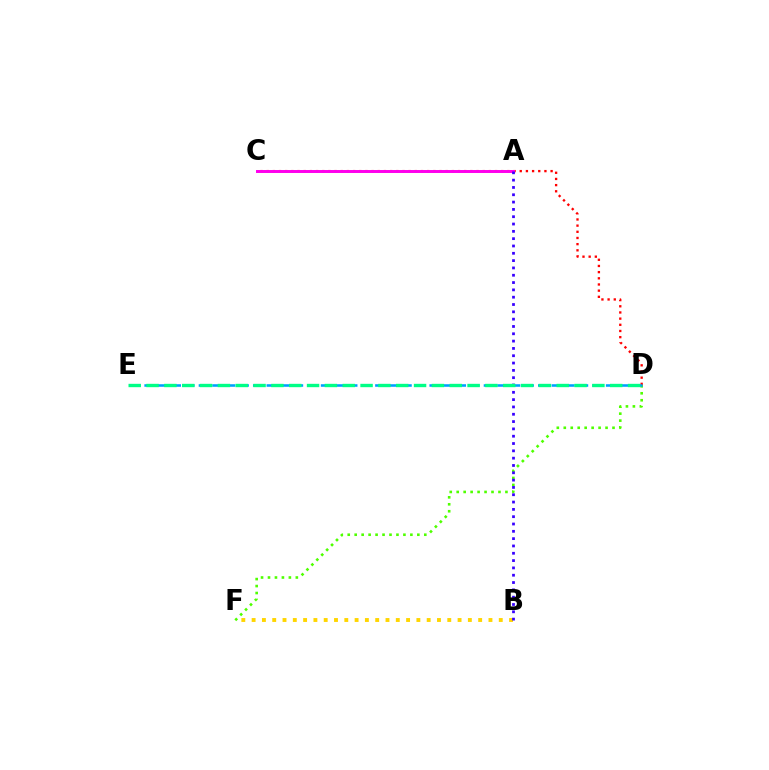{('B', 'F'): [{'color': '#ffd500', 'line_style': 'dotted', 'thickness': 2.8}], ('D', 'F'): [{'color': '#4fff00', 'line_style': 'dotted', 'thickness': 1.89}], ('C', 'D'): [{'color': '#ff0000', 'line_style': 'dotted', 'thickness': 1.68}], ('A', 'C'): [{'color': '#ff00ed', 'line_style': 'solid', 'thickness': 2.13}], ('A', 'B'): [{'color': '#3700ff', 'line_style': 'dotted', 'thickness': 1.99}], ('D', 'E'): [{'color': '#009eff', 'line_style': 'dashed', 'thickness': 1.84}, {'color': '#00ff86', 'line_style': 'dashed', 'thickness': 2.42}]}